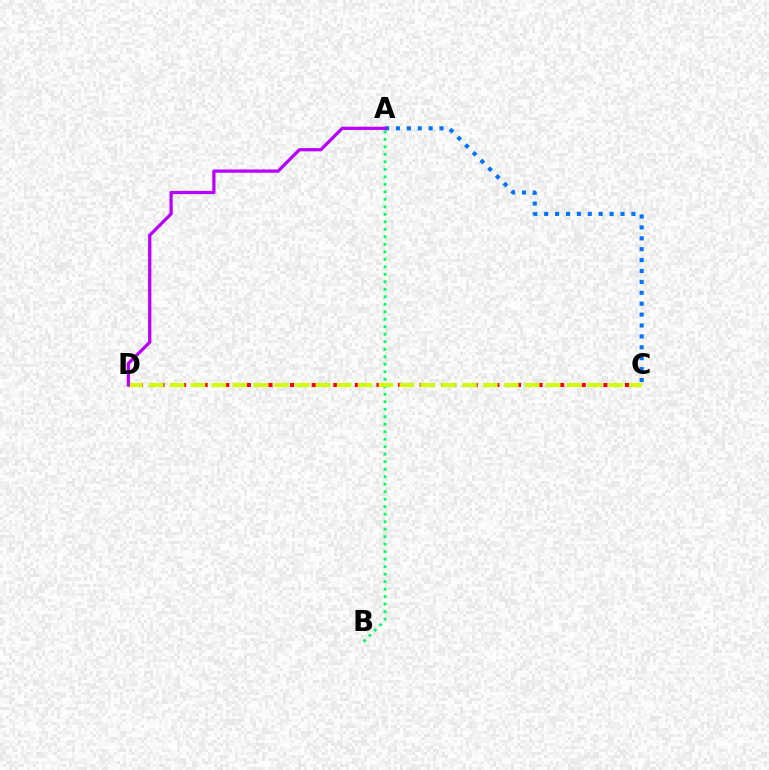{('A', 'B'): [{'color': '#00ff5c', 'line_style': 'dotted', 'thickness': 2.04}], ('C', 'D'): [{'color': '#ff0000', 'line_style': 'dotted', 'thickness': 2.94}, {'color': '#d1ff00', 'line_style': 'dashed', 'thickness': 2.84}], ('A', 'C'): [{'color': '#0074ff', 'line_style': 'dotted', 'thickness': 2.96}], ('A', 'D'): [{'color': '#b900ff', 'line_style': 'solid', 'thickness': 2.33}]}